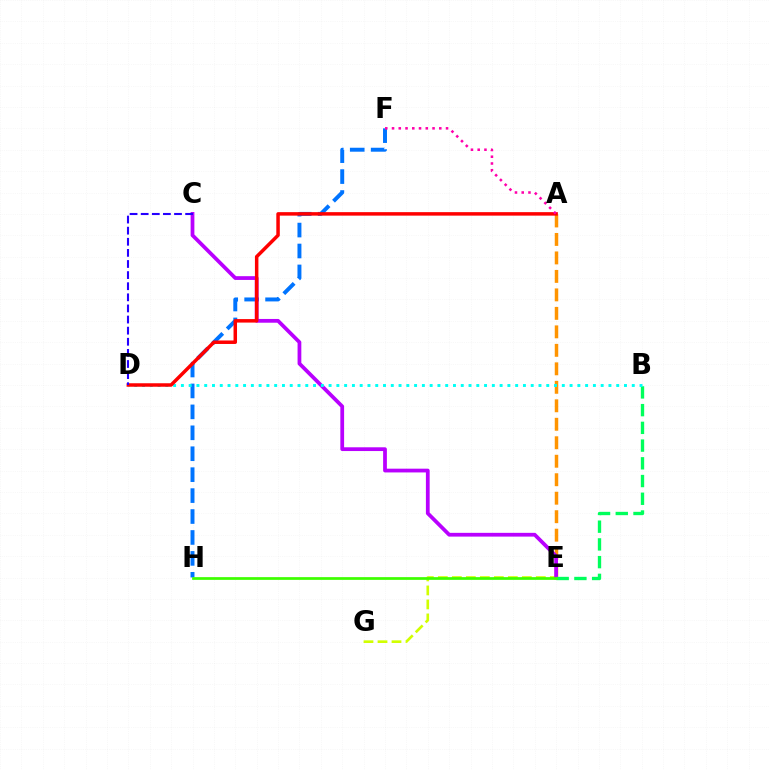{('E', 'G'): [{'color': '#d1ff00', 'line_style': 'dashed', 'thickness': 1.9}], ('F', 'H'): [{'color': '#0074ff', 'line_style': 'dashed', 'thickness': 2.84}], ('A', 'E'): [{'color': '#ff9400', 'line_style': 'dashed', 'thickness': 2.51}], ('C', 'E'): [{'color': '#b900ff', 'line_style': 'solid', 'thickness': 2.7}], ('B', 'E'): [{'color': '#00ff5c', 'line_style': 'dashed', 'thickness': 2.41}], ('B', 'D'): [{'color': '#00fff6', 'line_style': 'dotted', 'thickness': 2.11}], ('E', 'H'): [{'color': '#3dff00', 'line_style': 'solid', 'thickness': 1.96}], ('A', 'D'): [{'color': '#ff0000', 'line_style': 'solid', 'thickness': 2.51}], ('A', 'F'): [{'color': '#ff00ac', 'line_style': 'dotted', 'thickness': 1.83}], ('C', 'D'): [{'color': '#2500ff', 'line_style': 'dashed', 'thickness': 1.51}]}